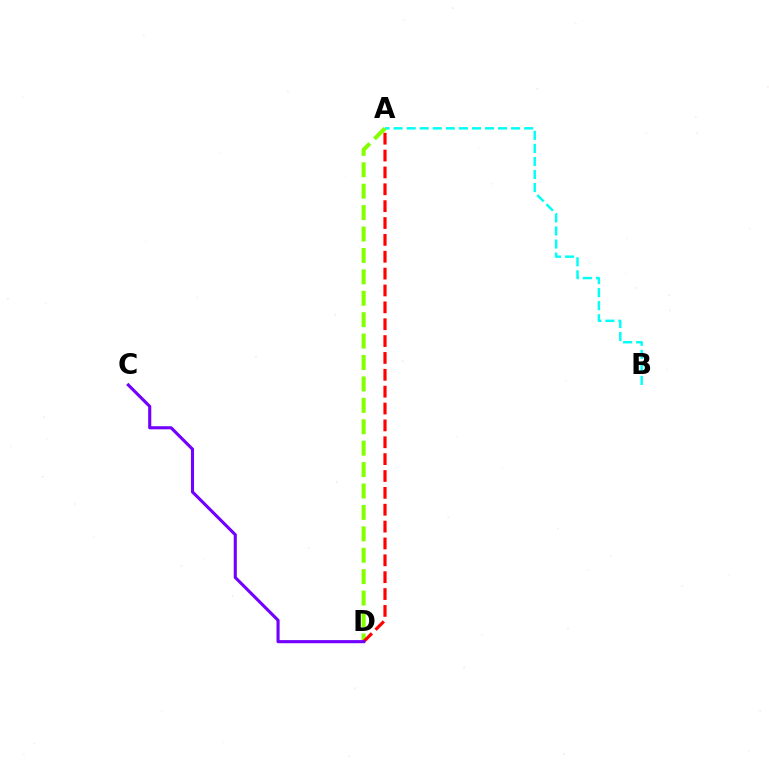{('A', 'B'): [{'color': '#00fff6', 'line_style': 'dashed', 'thickness': 1.77}], ('A', 'D'): [{'color': '#84ff00', 'line_style': 'dashed', 'thickness': 2.91}, {'color': '#ff0000', 'line_style': 'dashed', 'thickness': 2.29}], ('C', 'D'): [{'color': '#7200ff', 'line_style': 'solid', 'thickness': 2.23}]}